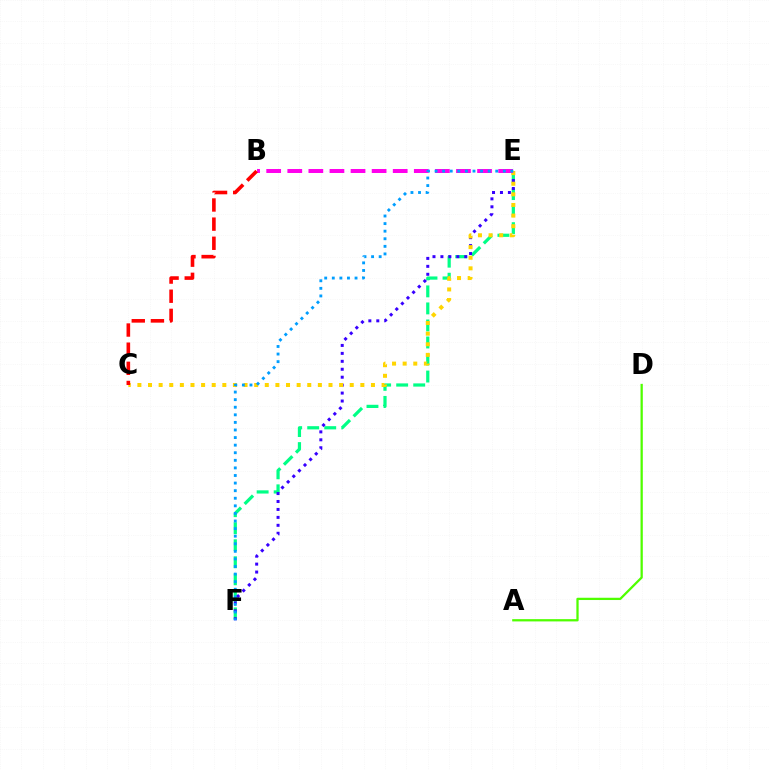{('E', 'F'): [{'color': '#00ff86', 'line_style': 'dashed', 'thickness': 2.31}, {'color': '#3700ff', 'line_style': 'dotted', 'thickness': 2.16}, {'color': '#009eff', 'line_style': 'dotted', 'thickness': 2.06}], ('C', 'E'): [{'color': '#ffd500', 'line_style': 'dotted', 'thickness': 2.88}], ('B', 'E'): [{'color': '#ff00ed', 'line_style': 'dashed', 'thickness': 2.86}], ('B', 'C'): [{'color': '#ff0000', 'line_style': 'dashed', 'thickness': 2.6}], ('A', 'D'): [{'color': '#4fff00', 'line_style': 'solid', 'thickness': 1.63}]}